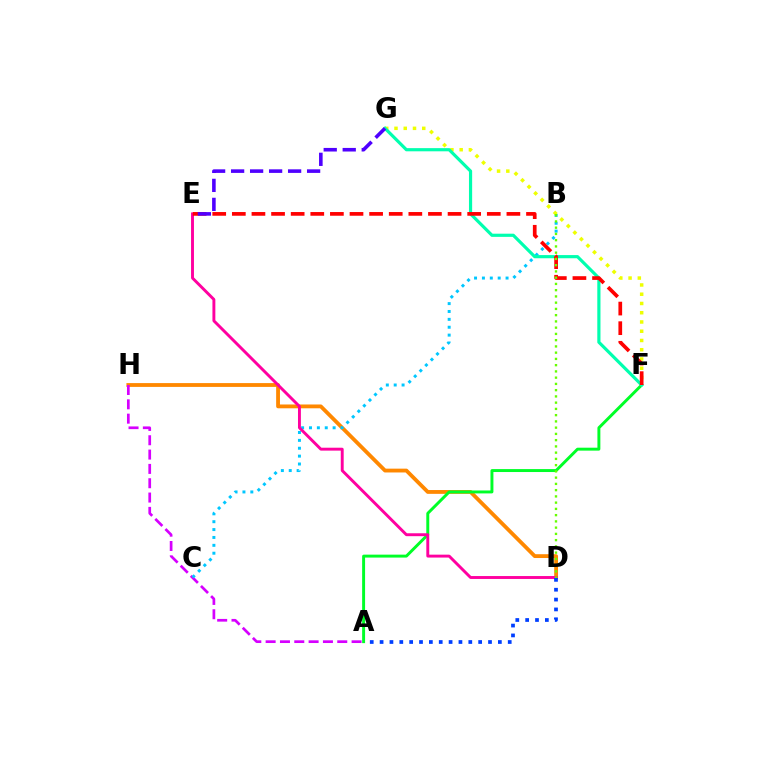{('D', 'H'): [{'color': '#ff8800', 'line_style': 'solid', 'thickness': 2.75}], ('A', 'H'): [{'color': '#d600ff', 'line_style': 'dashed', 'thickness': 1.95}], ('A', 'F'): [{'color': '#00ff27', 'line_style': 'solid', 'thickness': 2.12}], ('B', 'C'): [{'color': '#00c7ff', 'line_style': 'dotted', 'thickness': 2.14}], ('D', 'E'): [{'color': '#ff00a0', 'line_style': 'solid', 'thickness': 2.1}], ('A', 'D'): [{'color': '#003fff', 'line_style': 'dotted', 'thickness': 2.68}], ('F', 'G'): [{'color': '#eeff00', 'line_style': 'dotted', 'thickness': 2.51}, {'color': '#00ffaf', 'line_style': 'solid', 'thickness': 2.29}], ('E', 'F'): [{'color': '#ff0000', 'line_style': 'dashed', 'thickness': 2.66}], ('E', 'G'): [{'color': '#4f00ff', 'line_style': 'dashed', 'thickness': 2.58}], ('B', 'D'): [{'color': '#66ff00', 'line_style': 'dotted', 'thickness': 1.7}]}